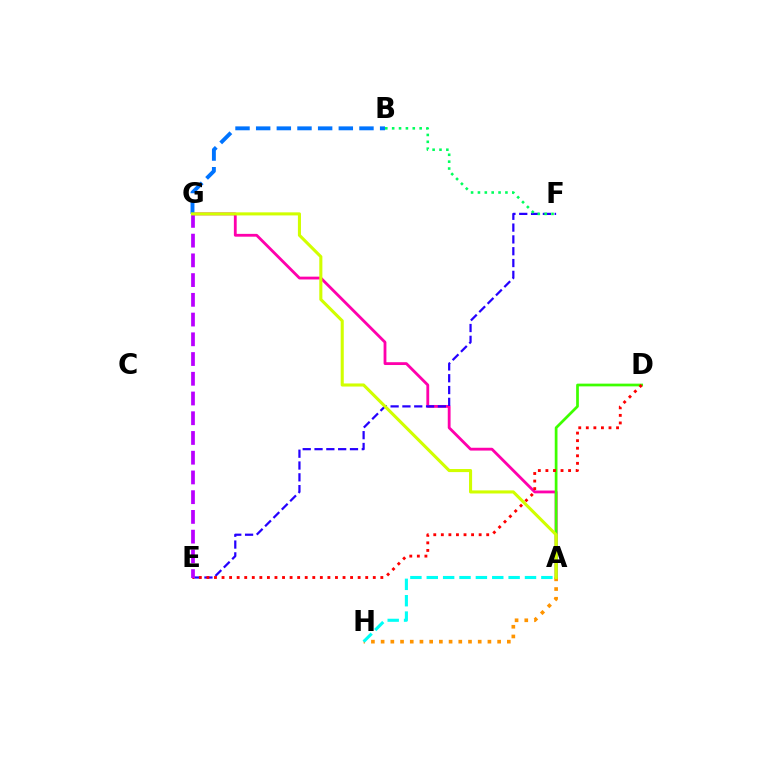{('A', 'G'): [{'color': '#ff00ac', 'line_style': 'solid', 'thickness': 2.03}, {'color': '#d1ff00', 'line_style': 'solid', 'thickness': 2.22}], ('A', 'D'): [{'color': '#3dff00', 'line_style': 'solid', 'thickness': 1.97}], ('E', 'F'): [{'color': '#2500ff', 'line_style': 'dashed', 'thickness': 1.6}], ('A', 'H'): [{'color': '#ff9400', 'line_style': 'dotted', 'thickness': 2.64}, {'color': '#00fff6', 'line_style': 'dashed', 'thickness': 2.22}], ('B', 'G'): [{'color': '#0074ff', 'line_style': 'dashed', 'thickness': 2.81}], ('B', 'F'): [{'color': '#00ff5c', 'line_style': 'dotted', 'thickness': 1.87}], ('D', 'E'): [{'color': '#ff0000', 'line_style': 'dotted', 'thickness': 2.05}], ('E', 'G'): [{'color': '#b900ff', 'line_style': 'dashed', 'thickness': 2.68}]}